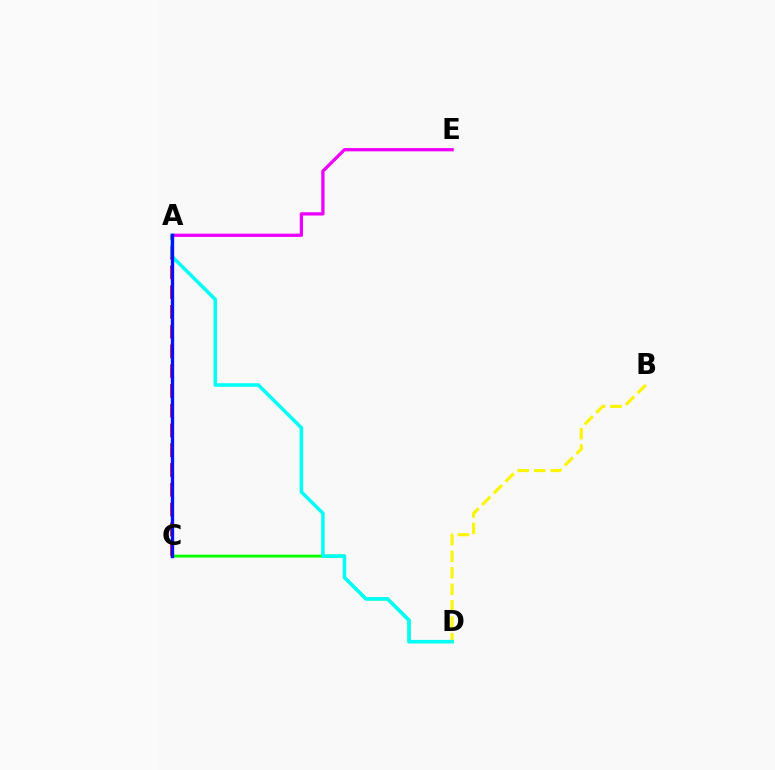{('C', 'D'): [{'color': '#08ff00', 'line_style': 'solid', 'thickness': 2.08}], ('A', 'E'): [{'color': '#ee00ff', 'line_style': 'solid', 'thickness': 2.36}], ('A', 'C'): [{'color': '#ff0000', 'line_style': 'dashed', 'thickness': 2.69}, {'color': '#0010ff', 'line_style': 'solid', 'thickness': 2.39}], ('B', 'D'): [{'color': '#fcf500', 'line_style': 'dashed', 'thickness': 2.24}], ('A', 'D'): [{'color': '#00fff6', 'line_style': 'solid', 'thickness': 2.55}]}